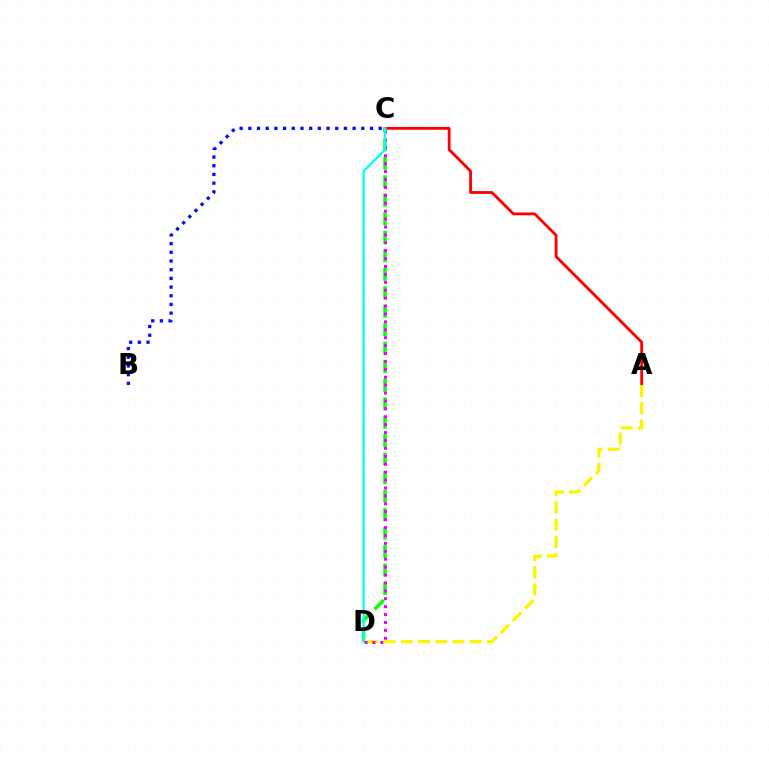{('A', 'C'): [{'color': '#ff0000', 'line_style': 'solid', 'thickness': 2.02}], ('A', 'D'): [{'color': '#fcf500', 'line_style': 'dashed', 'thickness': 2.34}], ('C', 'D'): [{'color': '#08ff00', 'line_style': 'dashed', 'thickness': 2.51}, {'color': '#ee00ff', 'line_style': 'dotted', 'thickness': 2.15}, {'color': '#00fff6', 'line_style': 'solid', 'thickness': 1.62}], ('B', 'C'): [{'color': '#0010ff', 'line_style': 'dotted', 'thickness': 2.36}]}